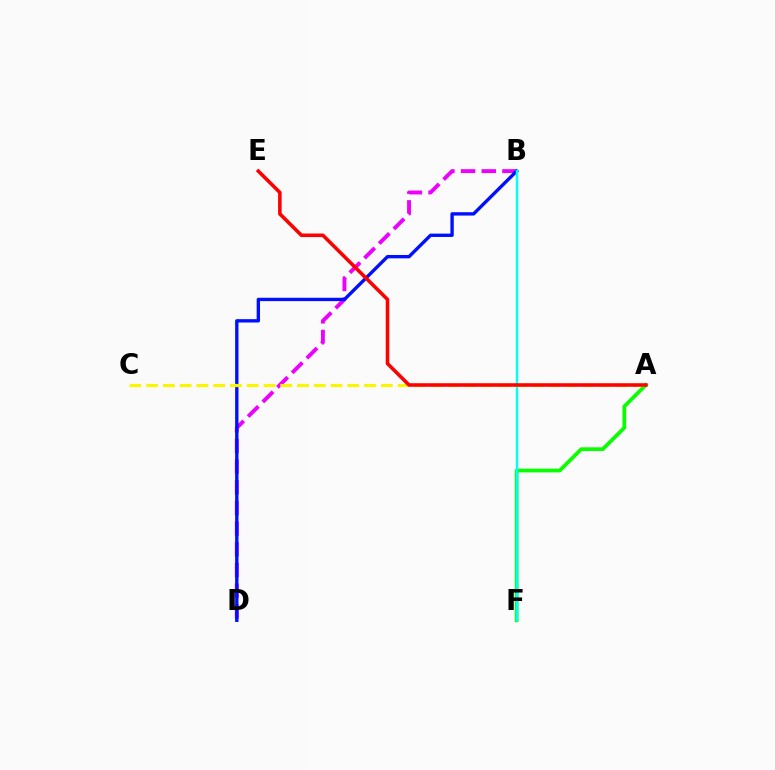{('B', 'D'): [{'color': '#ee00ff', 'line_style': 'dashed', 'thickness': 2.81}, {'color': '#0010ff', 'line_style': 'solid', 'thickness': 2.42}], ('A', 'F'): [{'color': '#08ff00', 'line_style': 'solid', 'thickness': 2.68}], ('B', 'F'): [{'color': '#00fff6', 'line_style': 'solid', 'thickness': 1.75}], ('A', 'C'): [{'color': '#fcf500', 'line_style': 'dashed', 'thickness': 2.28}], ('A', 'E'): [{'color': '#ff0000', 'line_style': 'solid', 'thickness': 2.56}]}